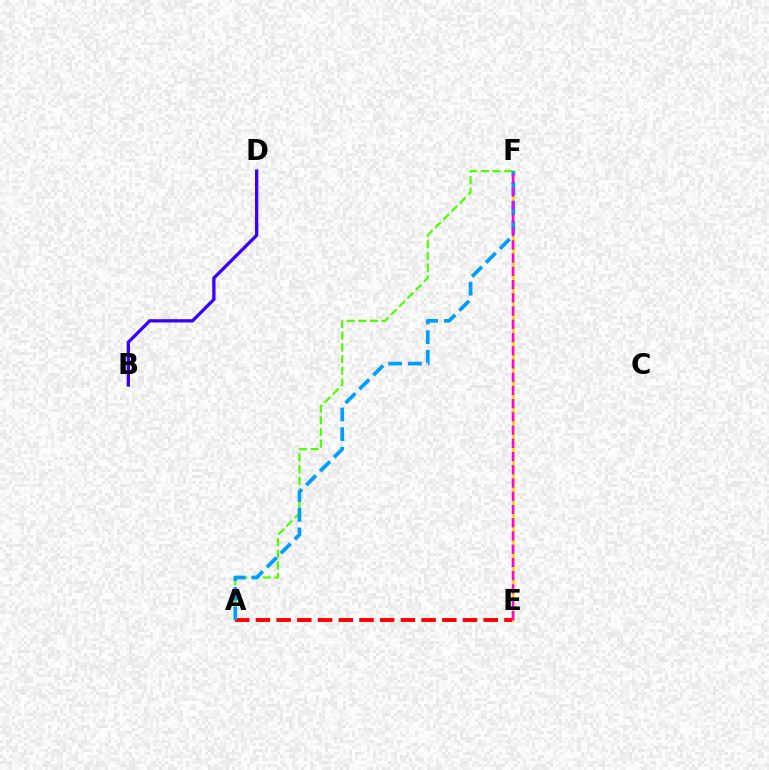{('A', 'F'): [{'color': '#4fff00', 'line_style': 'dashed', 'thickness': 1.59}, {'color': '#009eff', 'line_style': 'dashed', 'thickness': 2.67}], ('E', 'F'): [{'color': '#00ff86', 'line_style': 'dotted', 'thickness': 1.6}, {'color': '#ffd500', 'line_style': 'solid', 'thickness': 1.9}, {'color': '#ff00ed', 'line_style': 'dashed', 'thickness': 1.8}], ('A', 'E'): [{'color': '#ff0000', 'line_style': 'dashed', 'thickness': 2.81}], ('B', 'D'): [{'color': '#3700ff', 'line_style': 'solid', 'thickness': 2.37}]}